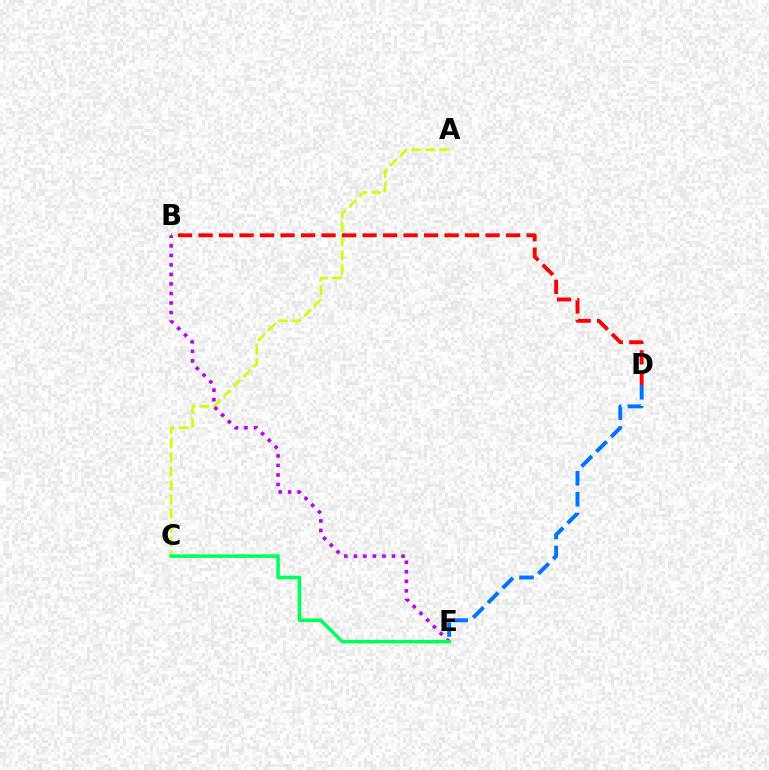{('A', 'C'): [{'color': '#d1ff00', 'line_style': 'dashed', 'thickness': 1.91}], ('B', 'E'): [{'color': '#b900ff', 'line_style': 'dotted', 'thickness': 2.59}], ('D', 'E'): [{'color': '#0074ff', 'line_style': 'dashed', 'thickness': 2.83}], ('B', 'D'): [{'color': '#ff0000', 'line_style': 'dashed', 'thickness': 2.79}], ('C', 'E'): [{'color': '#00ff5c', 'line_style': 'solid', 'thickness': 2.56}]}